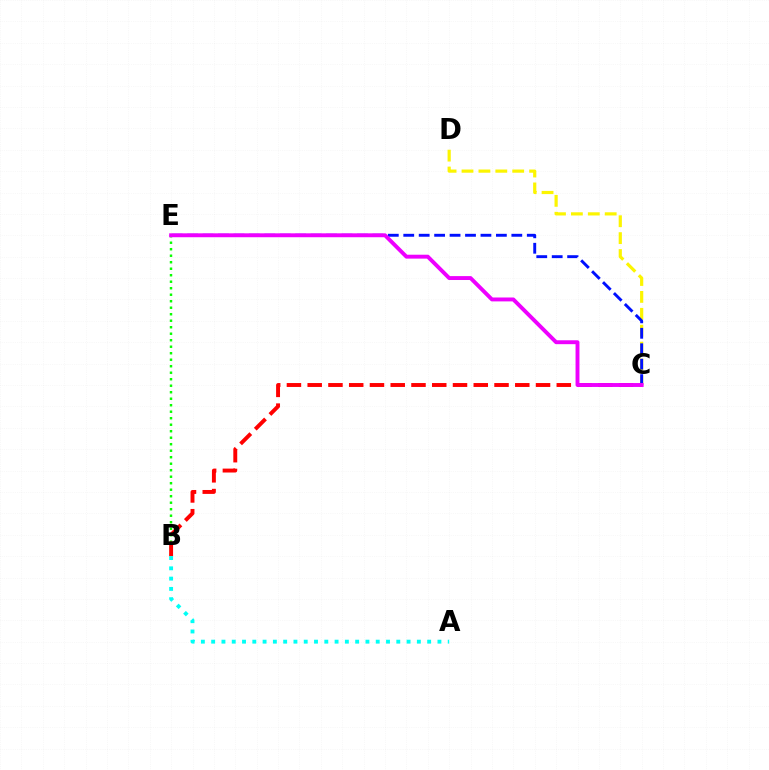{('B', 'E'): [{'color': '#08ff00', 'line_style': 'dotted', 'thickness': 1.77}], ('C', 'D'): [{'color': '#fcf500', 'line_style': 'dashed', 'thickness': 2.3}], ('B', 'C'): [{'color': '#ff0000', 'line_style': 'dashed', 'thickness': 2.82}], ('C', 'E'): [{'color': '#0010ff', 'line_style': 'dashed', 'thickness': 2.1}, {'color': '#ee00ff', 'line_style': 'solid', 'thickness': 2.81}], ('A', 'B'): [{'color': '#00fff6', 'line_style': 'dotted', 'thickness': 2.79}]}